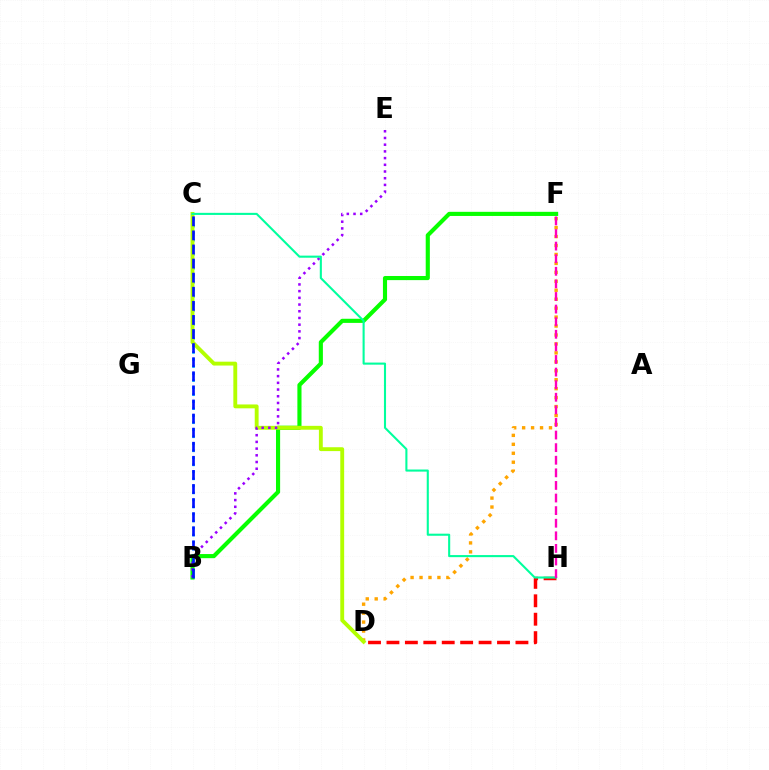{('D', 'H'): [{'color': '#ff0000', 'line_style': 'dashed', 'thickness': 2.5}], ('D', 'F'): [{'color': '#ffa500', 'line_style': 'dotted', 'thickness': 2.43}], ('B', 'C'): [{'color': '#00b5ff', 'line_style': 'dotted', 'thickness': 1.91}, {'color': '#0010ff', 'line_style': 'dashed', 'thickness': 1.91}], ('B', 'F'): [{'color': '#08ff00', 'line_style': 'solid', 'thickness': 2.97}], ('C', 'D'): [{'color': '#b3ff00', 'line_style': 'solid', 'thickness': 2.79}], ('B', 'E'): [{'color': '#9b00ff', 'line_style': 'dotted', 'thickness': 1.82}], ('C', 'H'): [{'color': '#00ff9d', 'line_style': 'solid', 'thickness': 1.51}], ('F', 'H'): [{'color': '#ff00bd', 'line_style': 'dashed', 'thickness': 1.71}]}